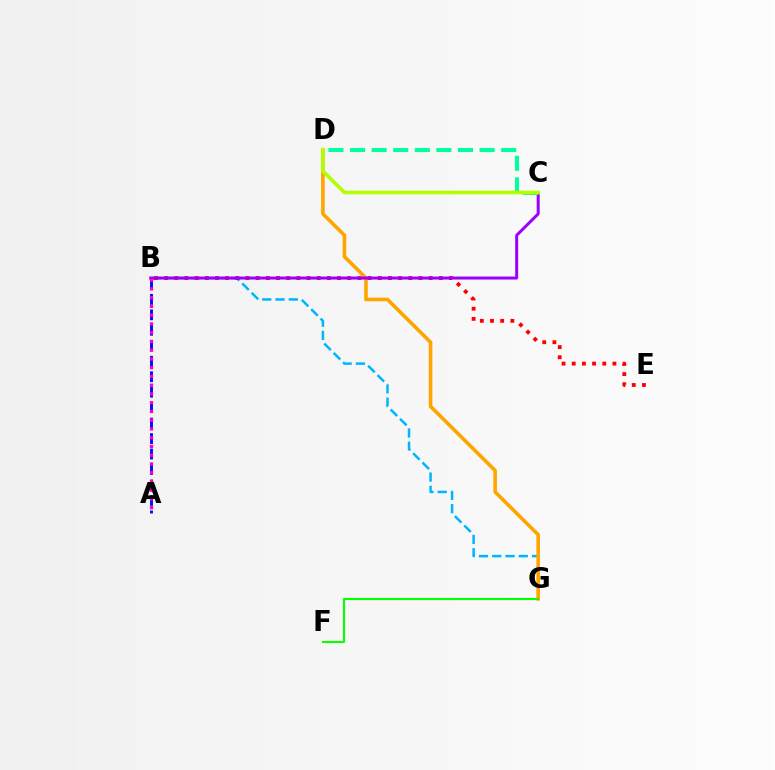{('A', 'B'): [{'color': '#0010ff', 'line_style': 'dashed', 'thickness': 2.1}, {'color': '#ff00bd', 'line_style': 'dotted', 'thickness': 2.38}], ('B', 'G'): [{'color': '#00b5ff', 'line_style': 'dashed', 'thickness': 1.8}], ('D', 'G'): [{'color': '#ffa500', 'line_style': 'solid', 'thickness': 2.6}], ('B', 'E'): [{'color': '#ff0000', 'line_style': 'dotted', 'thickness': 2.76}], ('B', 'C'): [{'color': '#9b00ff', 'line_style': 'solid', 'thickness': 2.16}], ('F', 'G'): [{'color': '#08ff00', 'line_style': 'solid', 'thickness': 1.53}], ('C', 'D'): [{'color': '#00ff9d', 'line_style': 'dashed', 'thickness': 2.93}, {'color': '#b3ff00', 'line_style': 'solid', 'thickness': 2.59}]}